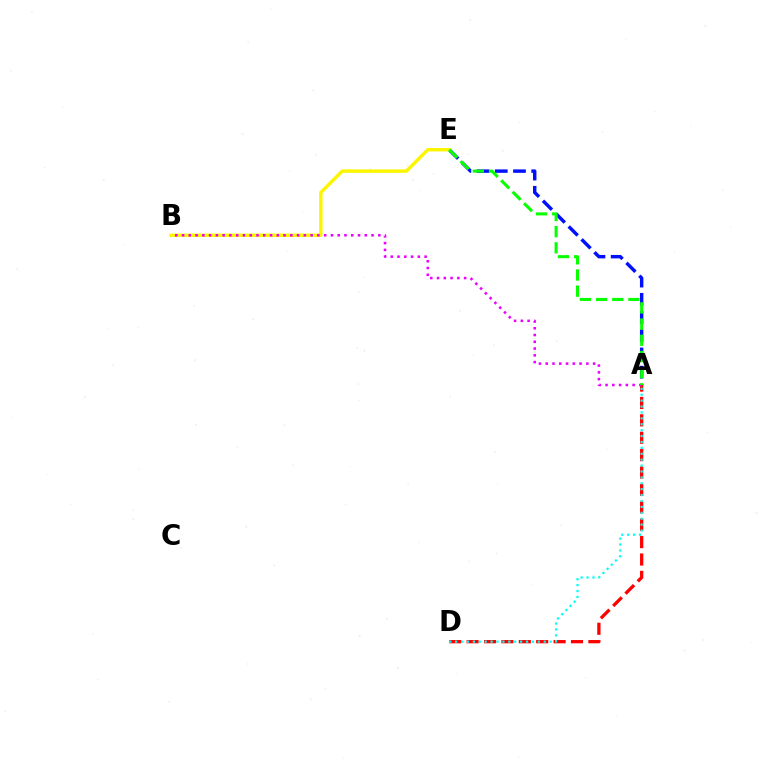{('A', 'E'): [{'color': '#0010ff', 'line_style': 'dashed', 'thickness': 2.47}, {'color': '#08ff00', 'line_style': 'dashed', 'thickness': 2.2}], ('B', 'E'): [{'color': '#fcf500', 'line_style': 'solid', 'thickness': 2.47}], ('A', 'D'): [{'color': '#ff0000', 'line_style': 'dashed', 'thickness': 2.36}, {'color': '#00fff6', 'line_style': 'dotted', 'thickness': 1.6}], ('A', 'B'): [{'color': '#ee00ff', 'line_style': 'dotted', 'thickness': 1.84}]}